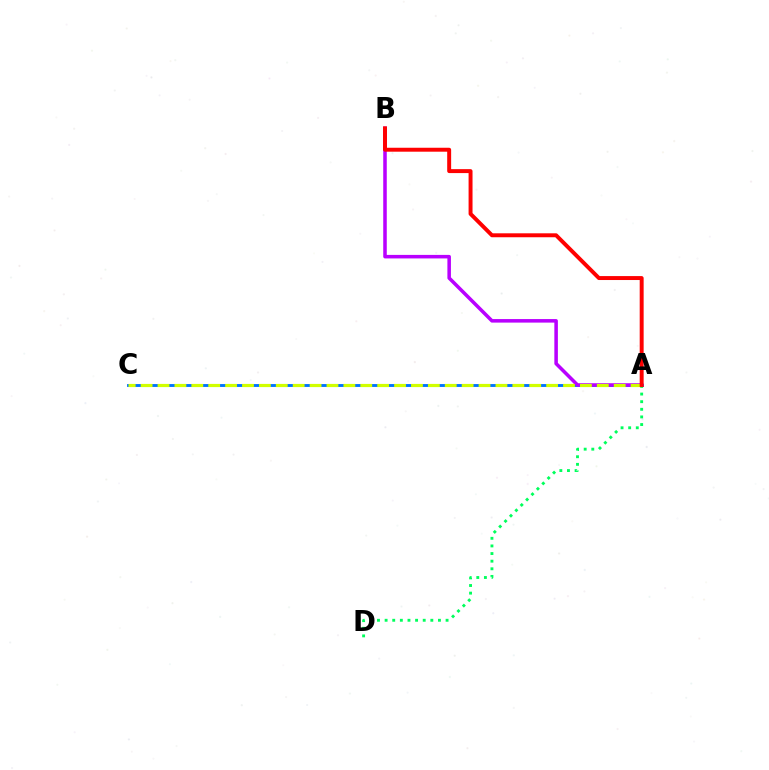{('A', 'C'): [{'color': '#0074ff', 'line_style': 'solid', 'thickness': 2.07}, {'color': '#d1ff00', 'line_style': 'dashed', 'thickness': 2.3}], ('A', 'B'): [{'color': '#b900ff', 'line_style': 'solid', 'thickness': 2.55}, {'color': '#ff0000', 'line_style': 'solid', 'thickness': 2.84}], ('A', 'D'): [{'color': '#00ff5c', 'line_style': 'dotted', 'thickness': 2.07}]}